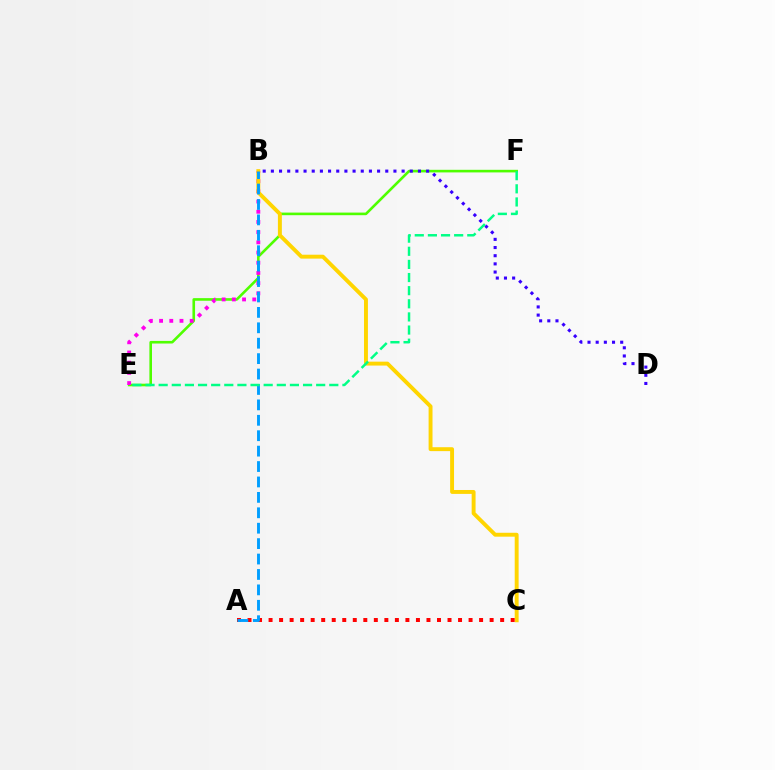{('E', 'F'): [{'color': '#4fff00', 'line_style': 'solid', 'thickness': 1.88}, {'color': '#00ff86', 'line_style': 'dashed', 'thickness': 1.78}], ('B', 'E'): [{'color': '#ff00ed', 'line_style': 'dotted', 'thickness': 2.77}], ('B', 'C'): [{'color': '#ffd500', 'line_style': 'solid', 'thickness': 2.81}], ('A', 'C'): [{'color': '#ff0000', 'line_style': 'dotted', 'thickness': 2.86}], ('A', 'B'): [{'color': '#009eff', 'line_style': 'dashed', 'thickness': 2.09}], ('B', 'D'): [{'color': '#3700ff', 'line_style': 'dotted', 'thickness': 2.22}]}